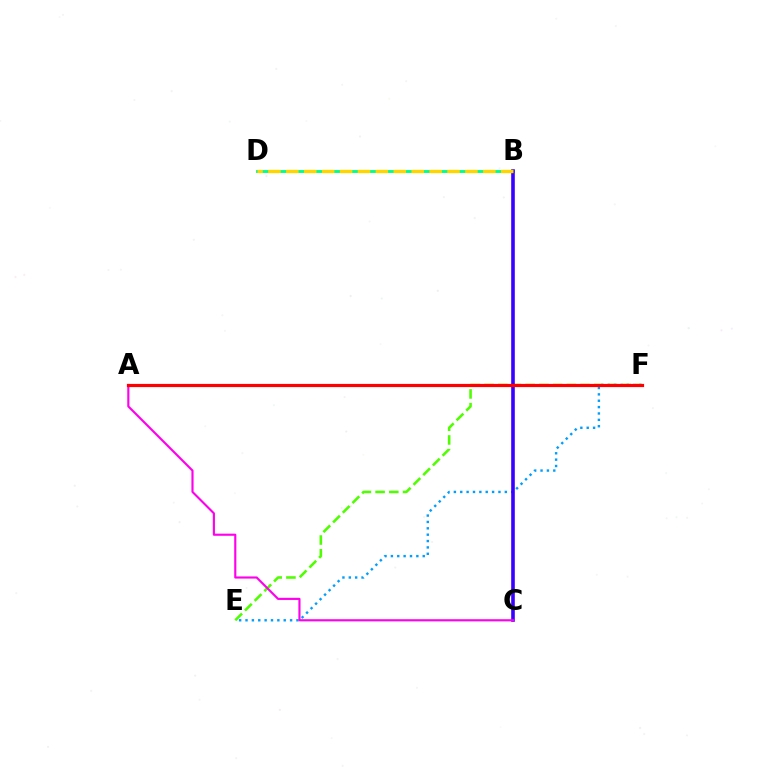{('E', 'F'): [{'color': '#4fff00', 'line_style': 'dashed', 'thickness': 1.86}, {'color': '#009eff', 'line_style': 'dotted', 'thickness': 1.73}], ('B', 'D'): [{'color': '#00ff86', 'line_style': 'solid', 'thickness': 2.08}, {'color': '#ffd500', 'line_style': 'dashed', 'thickness': 2.43}], ('B', 'C'): [{'color': '#3700ff', 'line_style': 'solid', 'thickness': 2.6}], ('A', 'C'): [{'color': '#ff00ed', 'line_style': 'solid', 'thickness': 1.55}], ('A', 'F'): [{'color': '#ff0000', 'line_style': 'solid', 'thickness': 2.3}]}